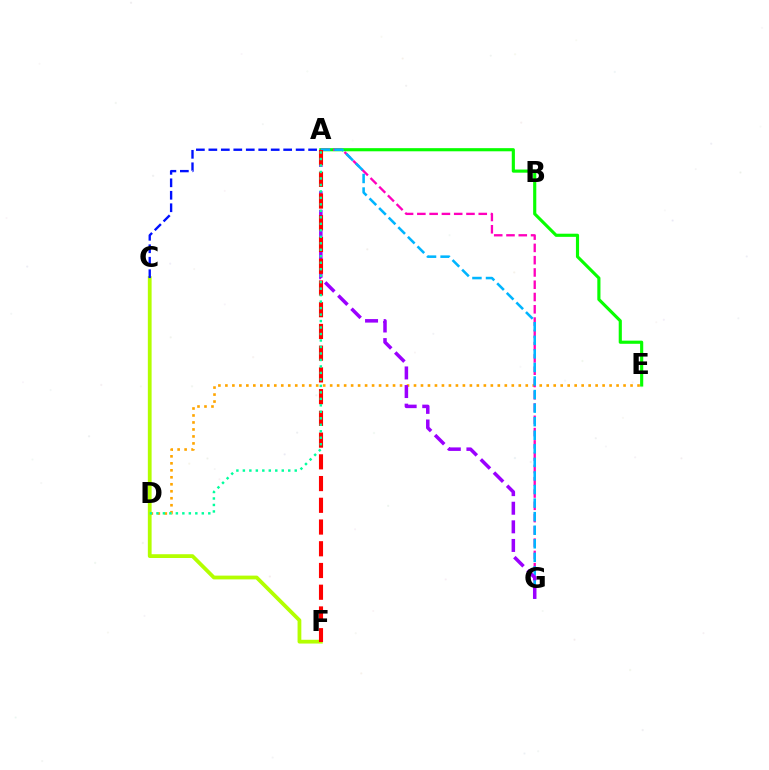{('D', 'E'): [{'color': '#ffa500', 'line_style': 'dotted', 'thickness': 1.9}], ('C', 'F'): [{'color': '#b3ff00', 'line_style': 'solid', 'thickness': 2.72}], ('A', 'E'): [{'color': '#08ff00', 'line_style': 'solid', 'thickness': 2.26}], ('A', 'C'): [{'color': '#0010ff', 'line_style': 'dashed', 'thickness': 1.69}], ('A', 'G'): [{'color': '#ff00bd', 'line_style': 'dashed', 'thickness': 1.67}, {'color': '#00b5ff', 'line_style': 'dashed', 'thickness': 1.84}, {'color': '#9b00ff', 'line_style': 'dashed', 'thickness': 2.53}], ('A', 'F'): [{'color': '#ff0000', 'line_style': 'dashed', 'thickness': 2.95}], ('A', 'D'): [{'color': '#00ff9d', 'line_style': 'dotted', 'thickness': 1.76}]}